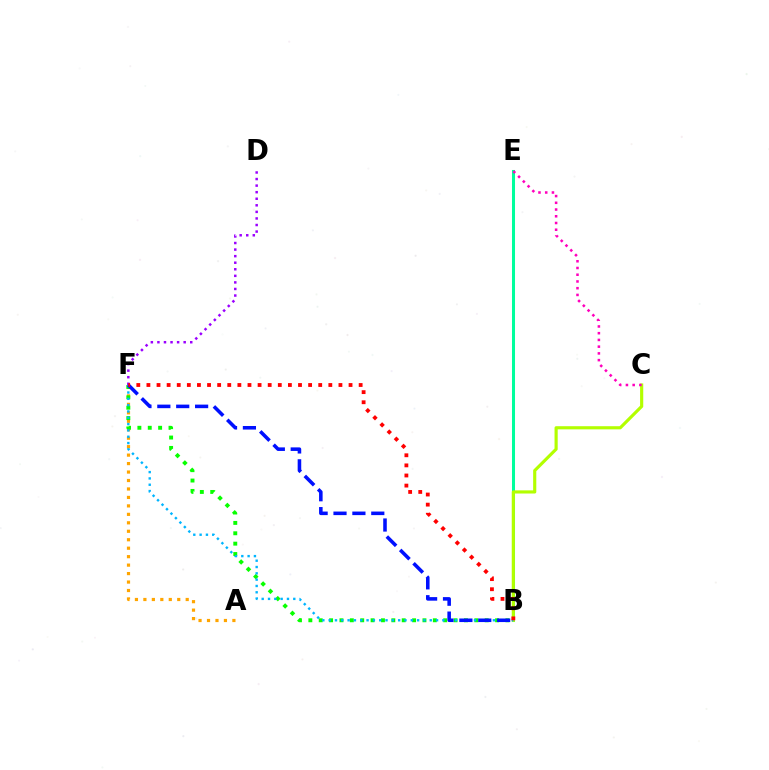{('A', 'F'): [{'color': '#ffa500', 'line_style': 'dotted', 'thickness': 2.3}], ('B', 'F'): [{'color': '#08ff00', 'line_style': 'dotted', 'thickness': 2.82}, {'color': '#00b5ff', 'line_style': 'dotted', 'thickness': 1.72}, {'color': '#0010ff', 'line_style': 'dashed', 'thickness': 2.57}, {'color': '#ff0000', 'line_style': 'dotted', 'thickness': 2.75}], ('B', 'E'): [{'color': '#00ff9d', 'line_style': 'solid', 'thickness': 2.18}], ('B', 'C'): [{'color': '#b3ff00', 'line_style': 'solid', 'thickness': 2.27}], ('C', 'E'): [{'color': '#ff00bd', 'line_style': 'dotted', 'thickness': 1.83}], ('D', 'F'): [{'color': '#9b00ff', 'line_style': 'dotted', 'thickness': 1.78}]}